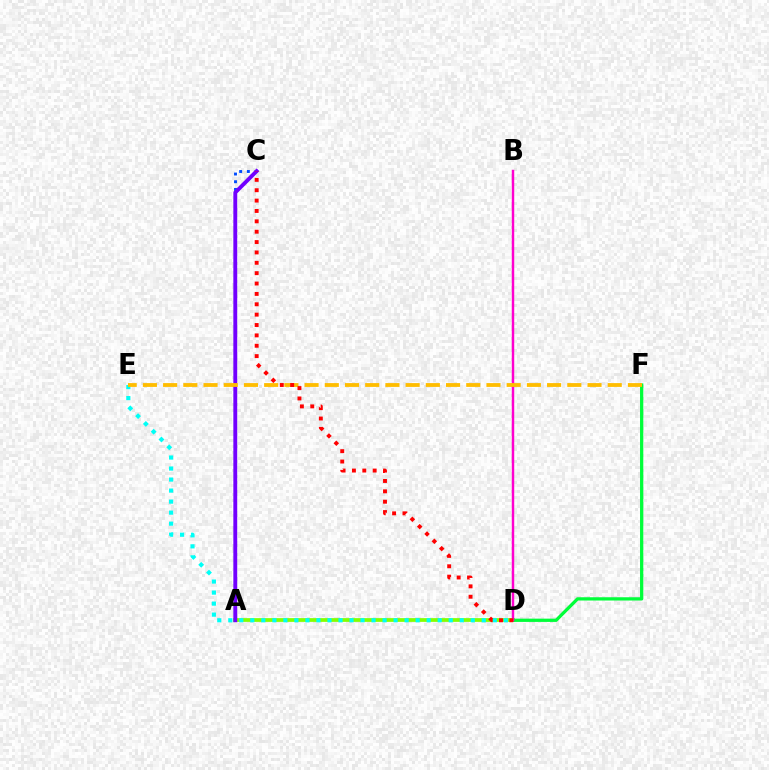{('A', 'C'): [{'color': '#004bff', 'line_style': 'dotted', 'thickness': 2.09}, {'color': '#7200ff', 'line_style': 'solid', 'thickness': 2.79}], ('A', 'D'): [{'color': '#84ff00', 'line_style': 'solid', 'thickness': 2.69}], ('D', 'F'): [{'color': '#00ff39', 'line_style': 'solid', 'thickness': 2.35}], ('D', 'E'): [{'color': '#00fff6', 'line_style': 'dotted', 'thickness': 2.99}], ('B', 'D'): [{'color': '#ff00cf', 'line_style': 'solid', 'thickness': 1.76}], ('E', 'F'): [{'color': '#ffbd00', 'line_style': 'dashed', 'thickness': 2.75}], ('C', 'D'): [{'color': '#ff0000', 'line_style': 'dotted', 'thickness': 2.82}]}